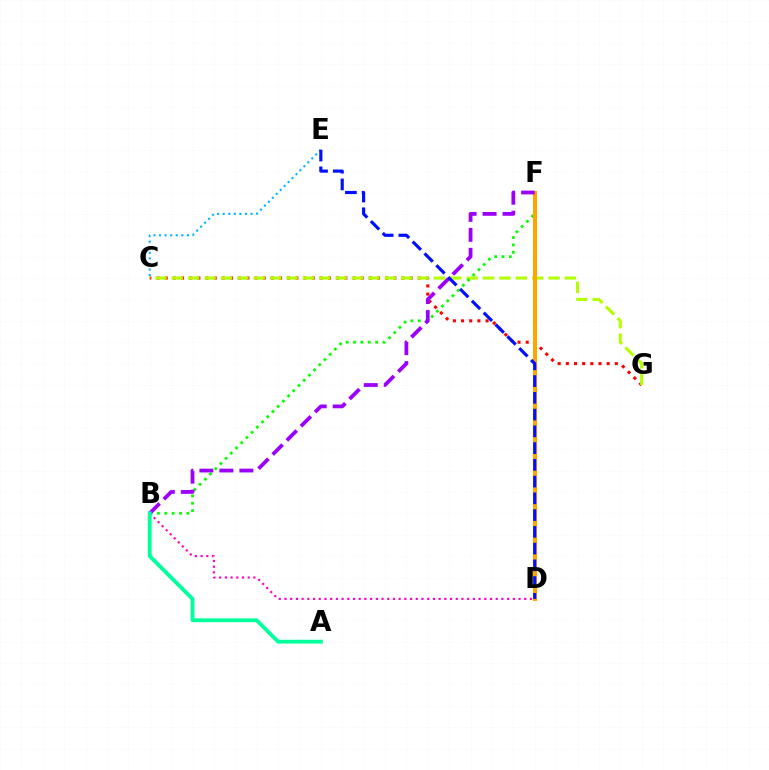{('C', 'G'): [{'color': '#ff0000', 'line_style': 'dotted', 'thickness': 2.22}, {'color': '#b3ff00', 'line_style': 'dashed', 'thickness': 2.23}], ('B', 'F'): [{'color': '#08ff00', 'line_style': 'dotted', 'thickness': 2.0}, {'color': '#9b00ff', 'line_style': 'dashed', 'thickness': 2.71}], ('D', 'F'): [{'color': '#ffa500', 'line_style': 'solid', 'thickness': 2.93}], ('C', 'E'): [{'color': '#00b5ff', 'line_style': 'dotted', 'thickness': 1.52}], ('B', 'D'): [{'color': '#ff00bd', 'line_style': 'dotted', 'thickness': 1.55}], ('A', 'B'): [{'color': '#00ff9d', 'line_style': 'solid', 'thickness': 2.76}], ('D', 'E'): [{'color': '#0010ff', 'line_style': 'dashed', 'thickness': 2.28}]}